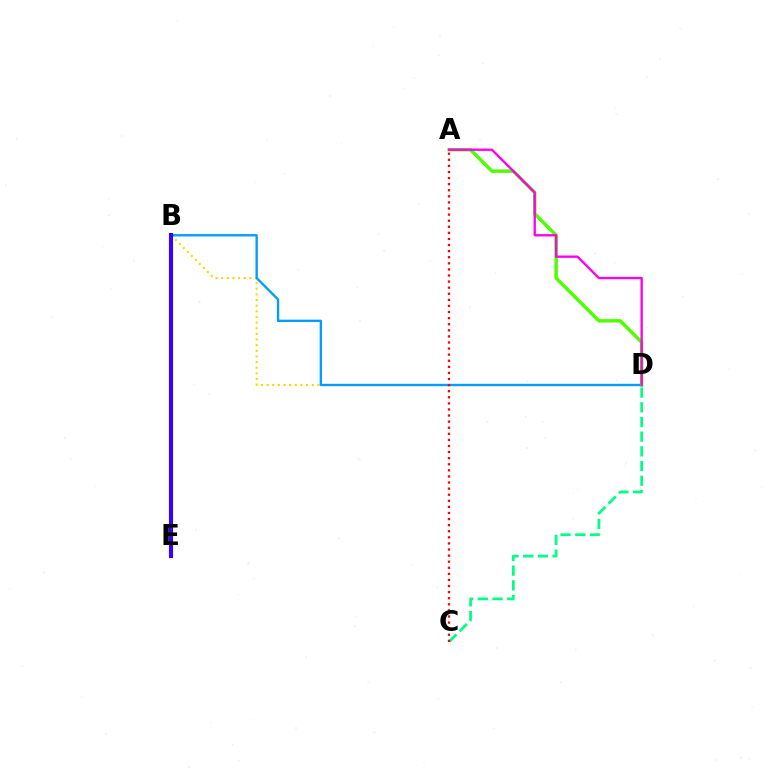{('C', 'D'): [{'color': '#00ff86', 'line_style': 'dashed', 'thickness': 2.0}], ('B', 'D'): [{'color': '#ffd500', 'line_style': 'dotted', 'thickness': 1.53}, {'color': '#009eff', 'line_style': 'solid', 'thickness': 1.7}], ('A', 'D'): [{'color': '#4fff00', 'line_style': 'solid', 'thickness': 2.48}, {'color': '#ff00ed', 'line_style': 'solid', 'thickness': 1.69}], ('A', 'C'): [{'color': '#ff0000', 'line_style': 'dotted', 'thickness': 1.65}], ('B', 'E'): [{'color': '#3700ff', 'line_style': 'solid', 'thickness': 2.96}]}